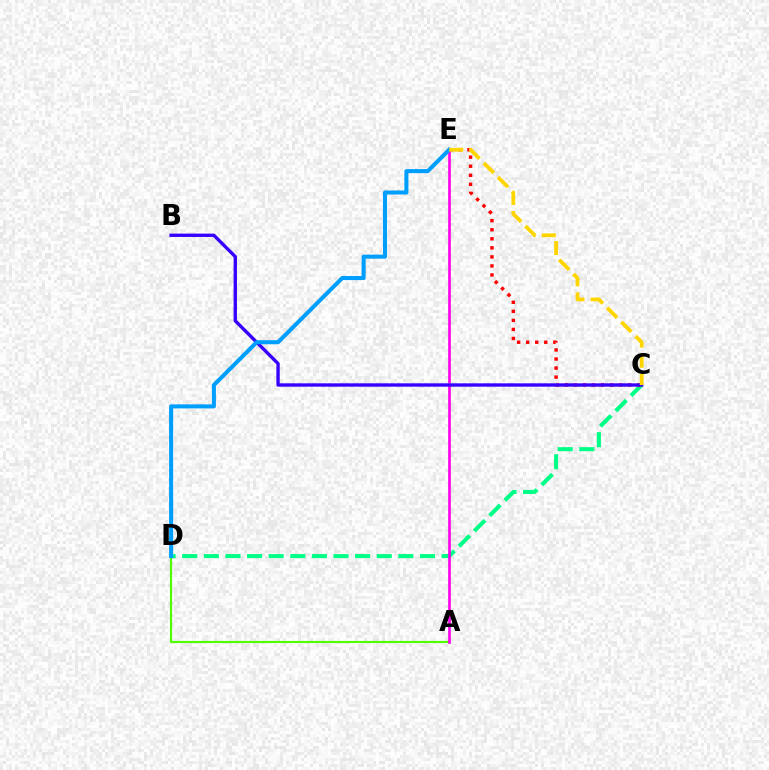{('C', 'D'): [{'color': '#00ff86', 'line_style': 'dashed', 'thickness': 2.94}], ('A', 'D'): [{'color': '#4fff00', 'line_style': 'solid', 'thickness': 1.54}], ('C', 'E'): [{'color': '#ff0000', 'line_style': 'dotted', 'thickness': 2.46}, {'color': '#ffd500', 'line_style': 'dashed', 'thickness': 2.73}], ('A', 'E'): [{'color': '#ff00ed', 'line_style': 'solid', 'thickness': 1.93}], ('B', 'C'): [{'color': '#3700ff', 'line_style': 'solid', 'thickness': 2.42}], ('D', 'E'): [{'color': '#009eff', 'line_style': 'solid', 'thickness': 2.91}]}